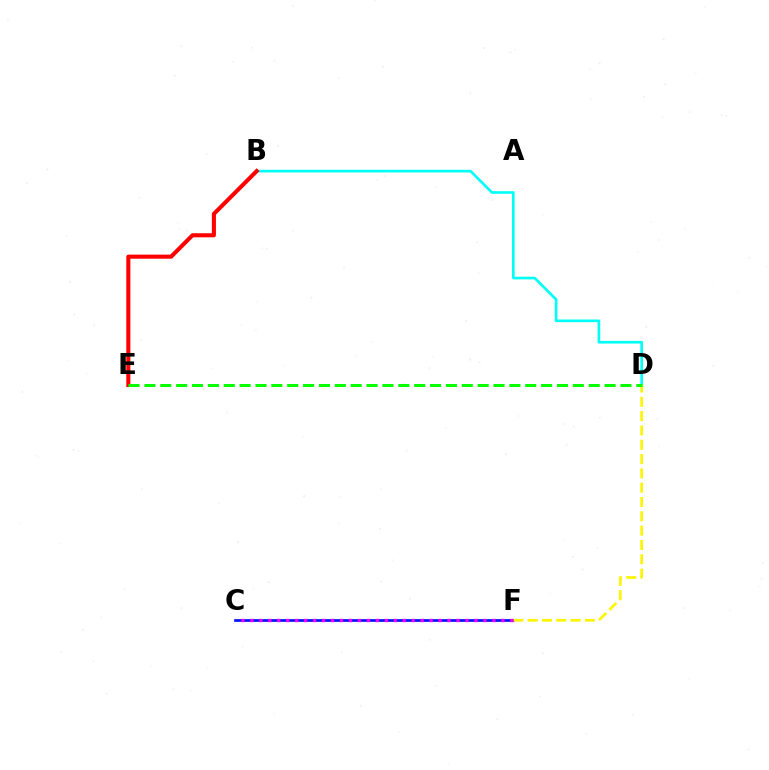{('C', 'F'): [{'color': '#0010ff', 'line_style': 'solid', 'thickness': 1.94}, {'color': '#ee00ff', 'line_style': 'dotted', 'thickness': 2.44}], ('B', 'D'): [{'color': '#00fff6', 'line_style': 'solid', 'thickness': 1.91}], ('B', 'E'): [{'color': '#ff0000', 'line_style': 'solid', 'thickness': 2.94}], ('D', 'F'): [{'color': '#fcf500', 'line_style': 'dashed', 'thickness': 1.94}], ('D', 'E'): [{'color': '#08ff00', 'line_style': 'dashed', 'thickness': 2.16}]}